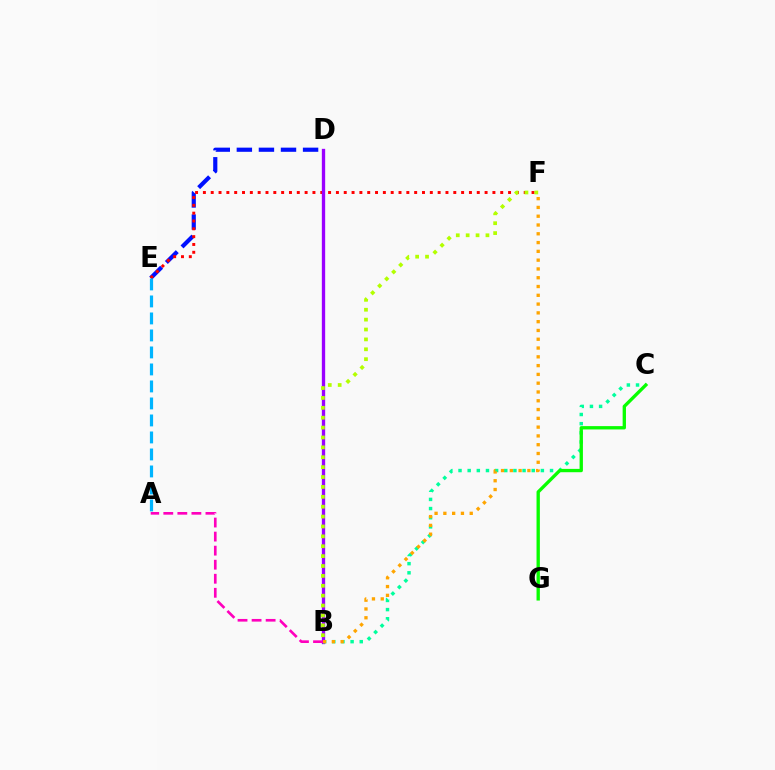{('D', 'E'): [{'color': '#0010ff', 'line_style': 'dashed', 'thickness': 3.0}], ('E', 'F'): [{'color': '#ff0000', 'line_style': 'dotted', 'thickness': 2.13}], ('B', 'D'): [{'color': '#9b00ff', 'line_style': 'solid', 'thickness': 2.4}], ('B', 'C'): [{'color': '#00ff9d', 'line_style': 'dotted', 'thickness': 2.49}], ('C', 'G'): [{'color': '#08ff00', 'line_style': 'solid', 'thickness': 2.4}], ('B', 'F'): [{'color': '#ffa500', 'line_style': 'dotted', 'thickness': 2.39}, {'color': '#b3ff00', 'line_style': 'dotted', 'thickness': 2.69}], ('A', 'B'): [{'color': '#ff00bd', 'line_style': 'dashed', 'thickness': 1.91}], ('A', 'E'): [{'color': '#00b5ff', 'line_style': 'dashed', 'thickness': 2.31}]}